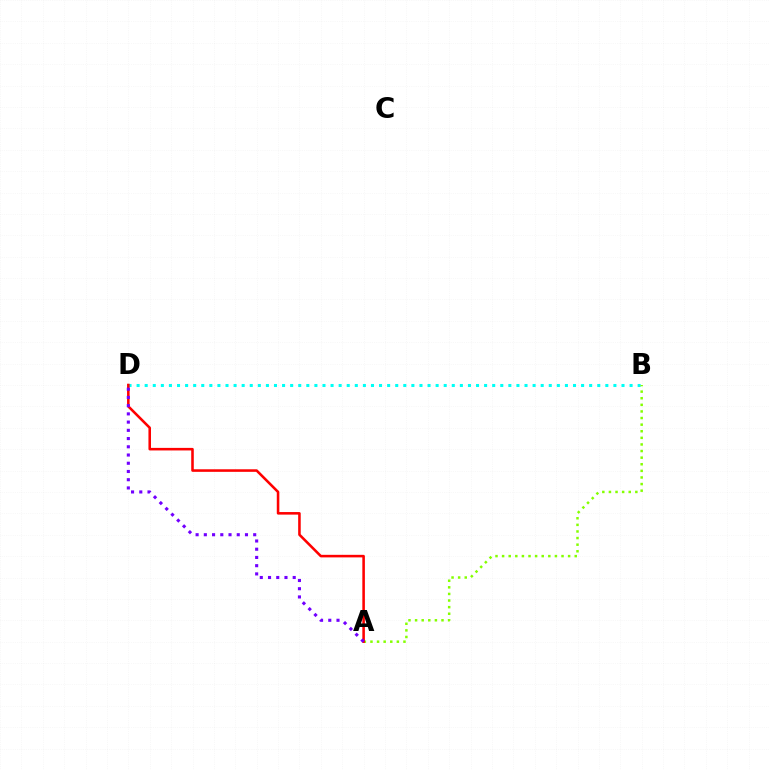{('B', 'D'): [{'color': '#00fff6', 'line_style': 'dotted', 'thickness': 2.2}], ('A', 'B'): [{'color': '#84ff00', 'line_style': 'dotted', 'thickness': 1.79}], ('A', 'D'): [{'color': '#ff0000', 'line_style': 'solid', 'thickness': 1.85}, {'color': '#7200ff', 'line_style': 'dotted', 'thickness': 2.24}]}